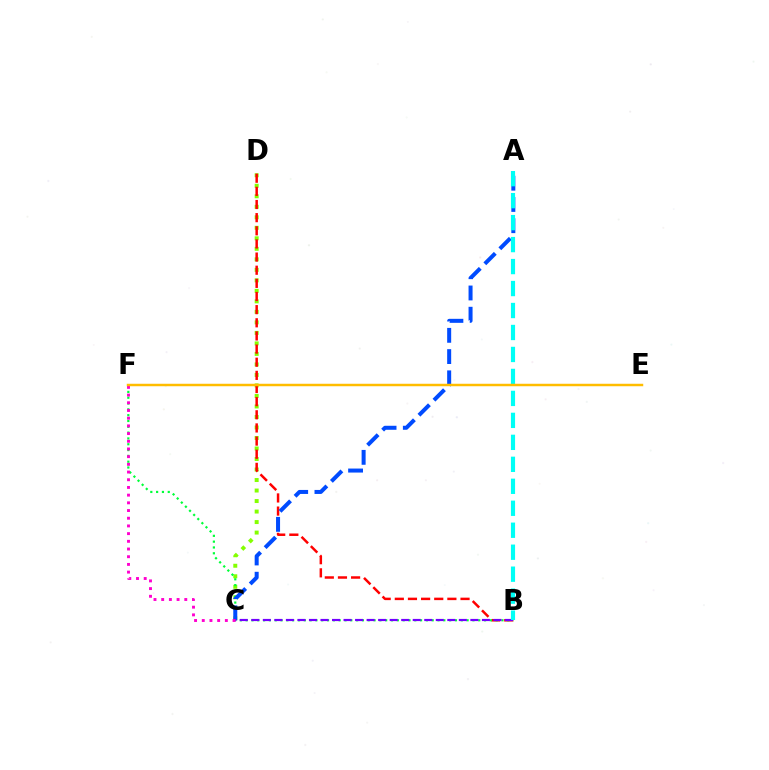{('C', 'D'): [{'color': '#84ff00', 'line_style': 'dotted', 'thickness': 2.86}], ('B', 'D'): [{'color': '#ff0000', 'line_style': 'dashed', 'thickness': 1.79}], ('B', 'F'): [{'color': '#00ff39', 'line_style': 'dotted', 'thickness': 1.58}], ('A', 'C'): [{'color': '#004bff', 'line_style': 'dashed', 'thickness': 2.89}], ('B', 'C'): [{'color': '#7200ff', 'line_style': 'dashed', 'thickness': 1.57}], ('C', 'F'): [{'color': '#ff00cf', 'line_style': 'dotted', 'thickness': 2.09}], ('A', 'B'): [{'color': '#00fff6', 'line_style': 'dashed', 'thickness': 2.99}], ('E', 'F'): [{'color': '#ffbd00', 'line_style': 'solid', 'thickness': 1.78}]}